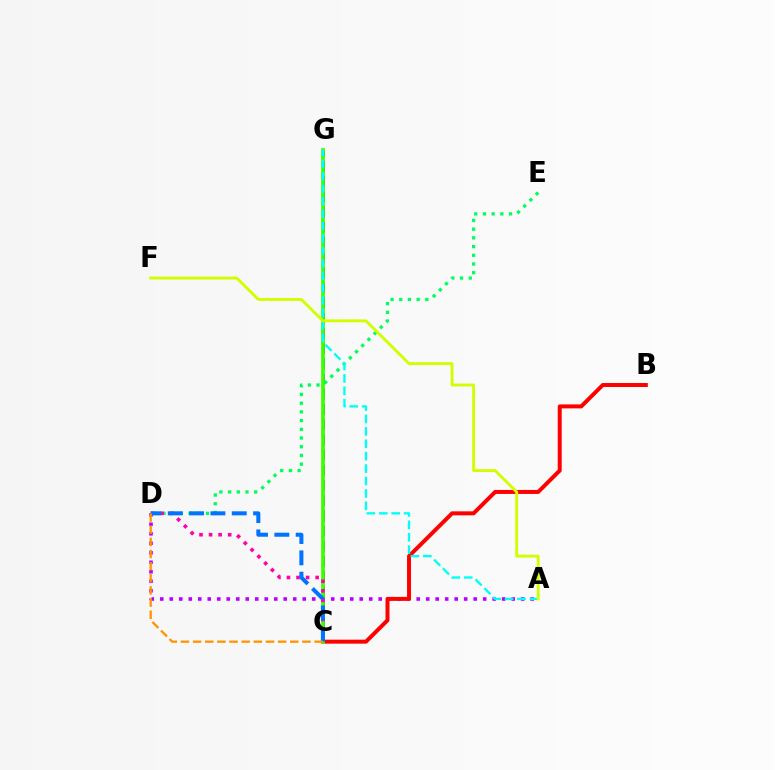{('C', 'G'): [{'color': '#2500ff', 'line_style': 'dashed', 'thickness': 2.06}, {'color': '#3dff00', 'line_style': 'solid', 'thickness': 2.68}], ('A', 'D'): [{'color': '#b900ff', 'line_style': 'dotted', 'thickness': 2.58}], ('B', 'C'): [{'color': '#ff0000', 'line_style': 'solid', 'thickness': 2.86}], ('D', 'E'): [{'color': '#00ff5c', 'line_style': 'dotted', 'thickness': 2.37}], ('C', 'D'): [{'color': '#ff00ac', 'line_style': 'dotted', 'thickness': 2.6}, {'color': '#0074ff', 'line_style': 'dashed', 'thickness': 2.9}, {'color': '#ff9400', 'line_style': 'dashed', 'thickness': 1.65}], ('A', 'G'): [{'color': '#00fff6', 'line_style': 'dashed', 'thickness': 1.69}], ('A', 'F'): [{'color': '#d1ff00', 'line_style': 'solid', 'thickness': 2.08}]}